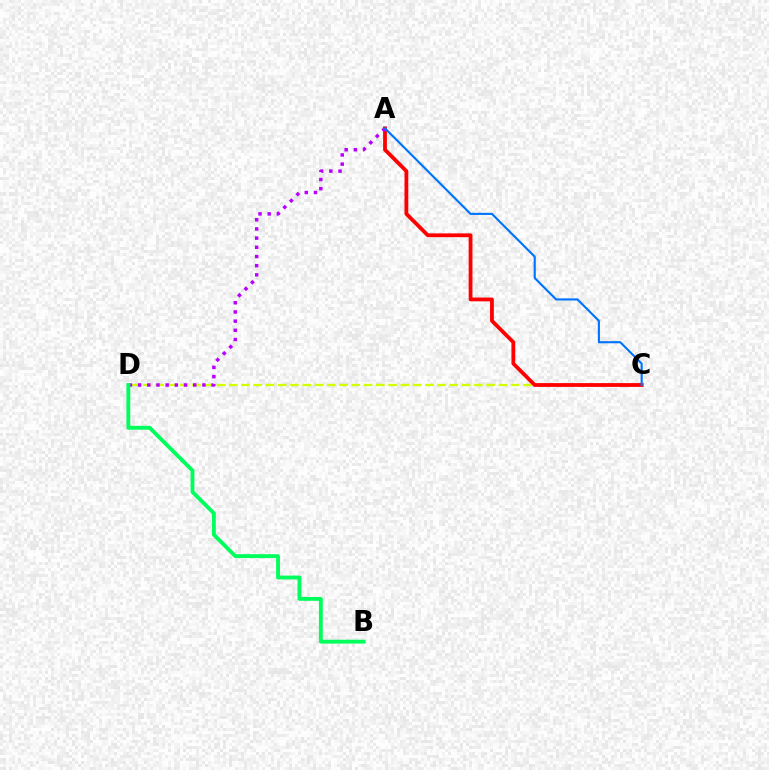{('C', 'D'): [{'color': '#d1ff00', 'line_style': 'dashed', 'thickness': 1.67}], ('A', 'C'): [{'color': '#ff0000', 'line_style': 'solid', 'thickness': 2.73}, {'color': '#0074ff', 'line_style': 'solid', 'thickness': 1.53}], ('A', 'D'): [{'color': '#b900ff', 'line_style': 'dotted', 'thickness': 2.5}], ('B', 'D'): [{'color': '#00ff5c', 'line_style': 'solid', 'thickness': 2.78}]}